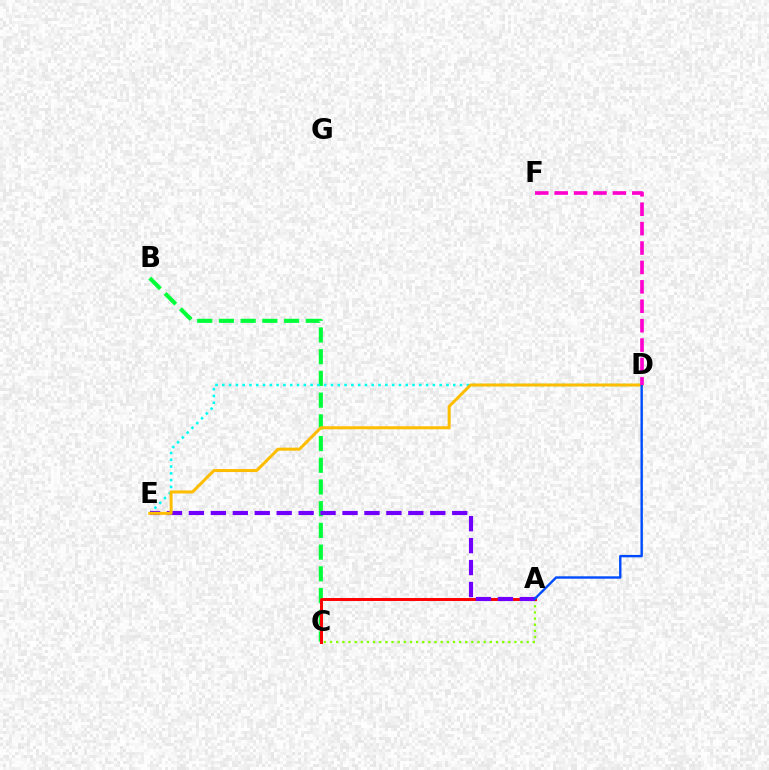{('A', 'C'): [{'color': '#84ff00', 'line_style': 'dotted', 'thickness': 1.67}, {'color': '#ff0000', 'line_style': 'solid', 'thickness': 2.12}], ('B', 'C'): [{'color': '#00ff39', 'line_style': 'dashed', 'thickness': 2.95}], ('D', 'E'): [{'color': '#00fff6', 'line_style': 'dotted', 'thickness': 1.85}, {'color': '#ffbd00', 'line_style': 'solid', 'thickness': 2.17}], ('A', 'E'): [{'color': '#7200ff', 'line_style': 'dashed', 'thickness': 2.98}], ('A', 'D'): [{'color': '#004bff', 'line_style': 'solid', 'thickness': 1.73}], ('D', 'F'): [{'color': '#ff00cf', 'line_style': 'dashed', 'thickness': 2.64}]}